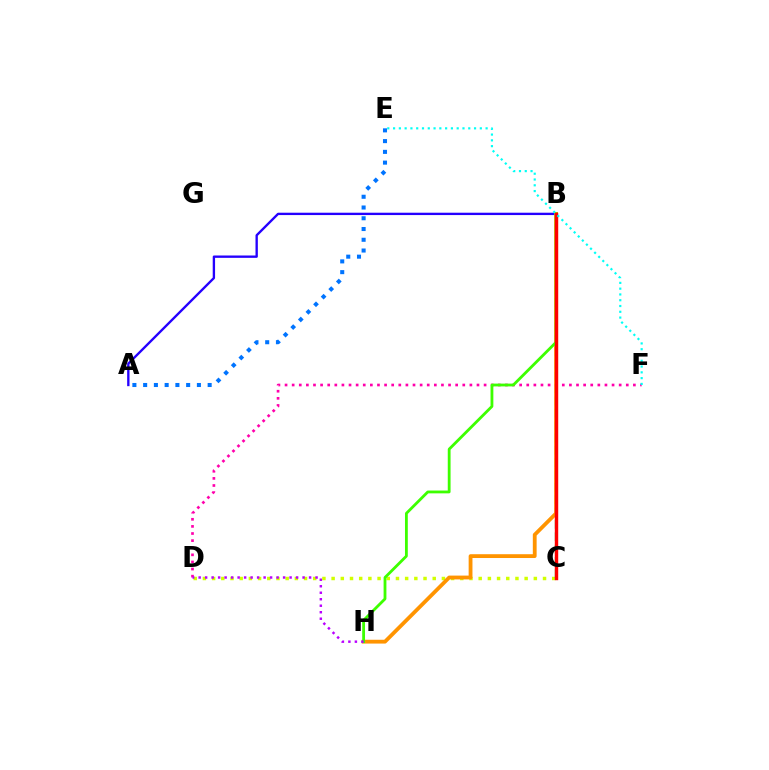{('D', 'F'): [{'color': '#ff00ac', 'line_style': 'dotted', 'thickness': 1.93}], ('C', 'D'): [{'color': '#d1ff00', 'line_style': 'dotted', 'thickness': 2.5}], ('B', 'C'): [{'color': '#00ff5c', 'line_style': 'dashed', 'thickness': 1.68}, {'color': '#ff0000', 'line_style': 'solid', 'thickness': 2.46}], ('A', 'B'): [{'color': '#2500ff', 'line_style': 'solid', 'thickness': 1.69}], ('B', 'H'): [{'color': '#ff9400', 'line_style': 'solid', 'thickness': 2.74}, {'color': '#3dff00', 'line_style': 'solid', 'thickness': 2.02}], ('E', 'F'): [{'color': '#00fff6', 'line_style': 'dotted', 'thickness': 1.57}], ('D', 'H'): [{'color': '#b900ff', 'line_style': 'dotted', 'thickness': 1.76}], ('A', 'E'): [{'color': '#0074ff', 'line_style': 'dotted', 'thickness': 2.92}]}